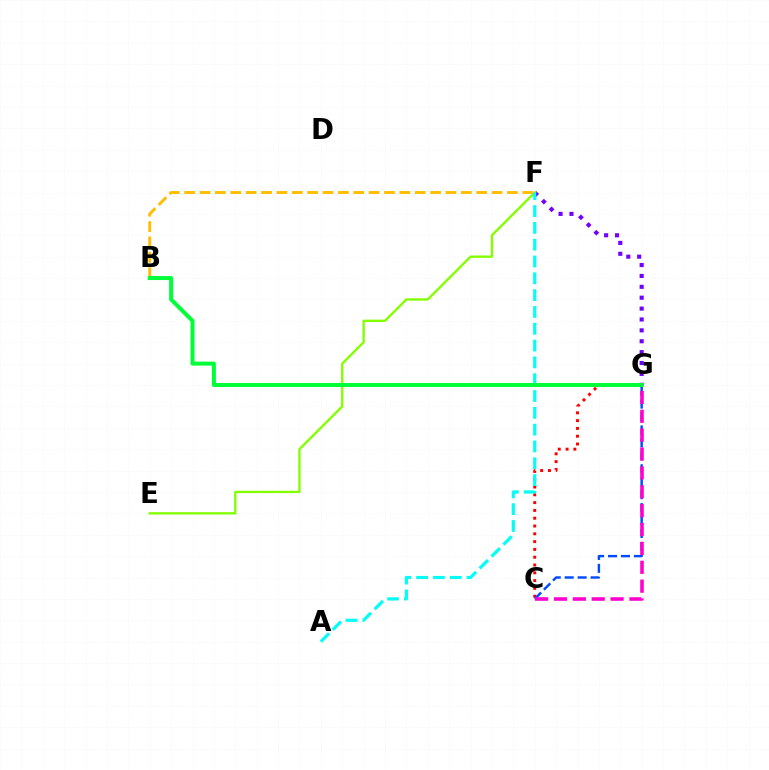{('F', 'G'): [{'color': '#7200ff', 'line_style': 'dotted', 'thickness': 2.96}], ('E', 'F'): [{'color': '#84ff00', 'line_style': 'solid', 'thickness': 1.7}], ('C', 'G'): [{'color': '#ff0000', 'line_style': 'dotted', 'thickness': 2.12}, {'color': '#004bff', 'line_style': 'dashed', 'thickness': 1.76}, {'color': '#ff00cf', 'line_style': 'dashed', 'thickness': 2.56}], ('A', 'F'): [{'color': '#00fff6', 'line_style': 'dashed', 'thickness': 2.28}], ('B', 'F'): [{'color': '#ffbd00', 'line_style': 'dashed', 'thickness': 2.09}], ('B', 'G'): [{'color': '#00ff39', 'line_style': 'solid', 'thickness': 2.88}]}